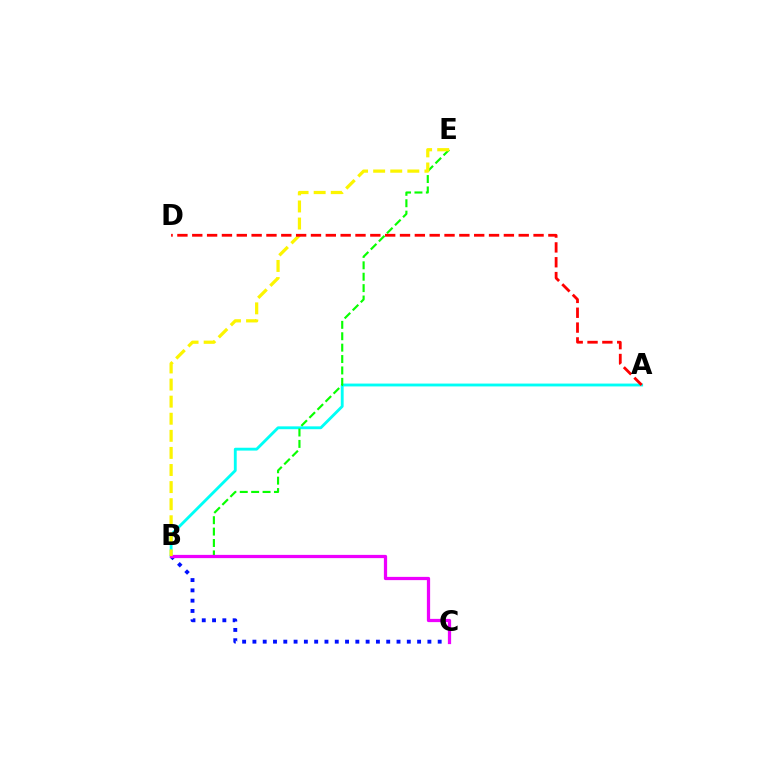{('A', 'B'): [{'color': '#00fff6', 'line_style': 'solid', 'thickness': 2.05}], ('B', 'C'): [{'color': '#0010ff', 'line_style': 'dotted', 'thickness': 2.8}, {'color': '#ee00ff', 'line_style': 'solid', 'thickness': 2.33}], ('B', 'E'): [{'color': '#08ff00', 'line_style': 'dashed', 'thickness': 1.55}, {'color': '#fcf500', 'line_style': 'dashed', 'thickness': 2.32}], ('A', 'D'): [{'color': '#ff0000', 'line_style': 'dashed', 'thickness': 2.02}]}